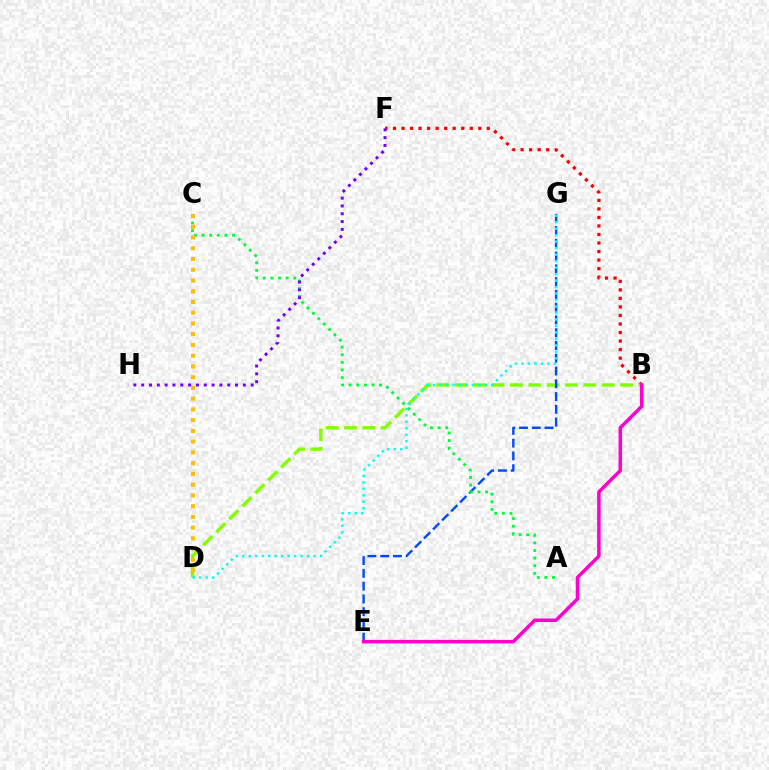{('B', 'F'): [{'color': '#ff0000', 'line_style': 'dotted', 'thickness': 2.32}], ('B', 'D'): [{'color': '#84ff00', 'line_style': 'dashed', 'thickness': 2.49}], ('E', 'G'): [{'color': '#004bff', 'line_style': 'dashed', 'thickness': 1.73}], ('B', 'E'): [{'color': '#ff00cf', 'line_style': 'solid', 'thickness': 2.53}], ('A', 'C'): [{'color': '#00ff39', 'line_style': 'dotted', 'thickness': 2.07}], ('C', 'D'): [{'color': '#ffbd00', 'line_style': 'dotted', 'thickness': 2.92}], ('F', 'H'): [{'color': '#7200ff', 'line_style': 'dotted', 'thickness': 2.12}], ('D', 'G'): [{'color': '#00fff6', 'line_style': 'dotted', 'thickness': 1.76}]}